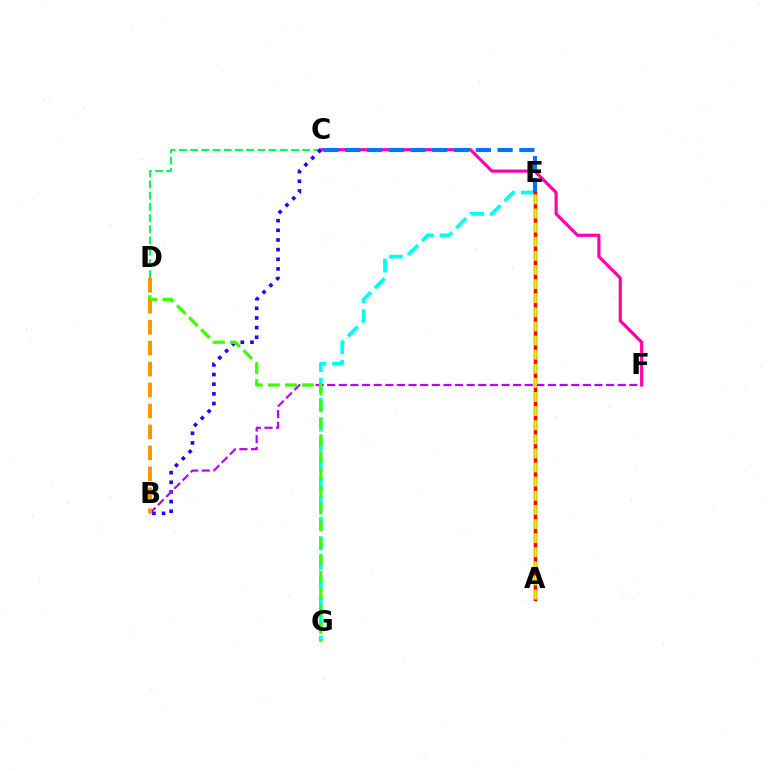{('C', 'F'): [{'color': '#ff00ac', 'line_style': 'solid', 'thickness': 2.28}], ('E', 'G'): [{'color': '#00fff6', 'line_style': 'dashed', 'thickness': 2.69}], ('C', 'D'): [{'color': '#00ff5c', 'line_style': 'dashed', 'thickness': 1.52}], ('B', 'C'): [{'color': '#2500ff', 'line_style': 'dotted', 'thickness': 2.62}], ('C', 'E'): [{'color': '#0074ff', 'line_style': 'dashed', 'thickness': 2.96}], ('B', 'F'): [{'color': '#b900ff', 'line_style': 'dashed', 'thickness': 1.58}], ('D', 'G'): [{'color': '#3dff00', 'line_style': 'dashed', 'thickness': 2.32}], ('B', 'D'): [{'color': '#ff9400', 'line_style': 'dashed', 'thickness': 2.85}], ('A', 'E'): [{'color': '#ff0000', 'line_style': 'solid', 'thickness': 2.51}, {'color': '#d1ff00', 'line_style': 'dashed', 'thickness': 1.92}]}